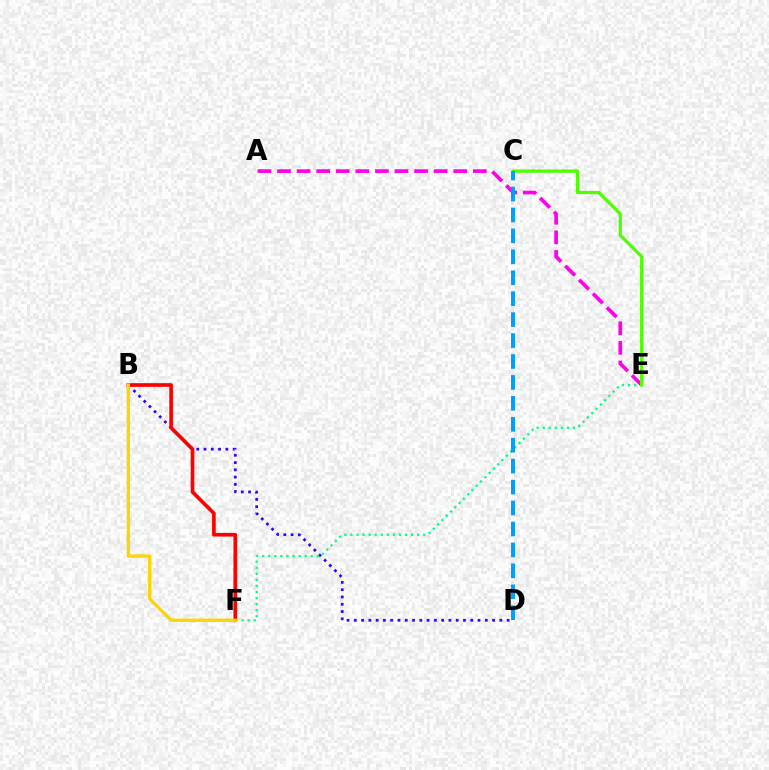{('B', 'D'): [{'color': '#3700ff', 'line_style': 'dotted', 'thickness': 1.98}], ('B', 'F'): [{'color': '#ff0000', 'line_style': 'solid', 'thickness': 2.64}, {'color': '#ffd500', 'line_style': 'solid', 'thickness': 2.37}], ('A', 'E'): [{'color': '#ff00ed', 'line_style': 'dashed', 'thickness': 2.66}], ('E', 'F'): [{'color': '#00ff86', 'line_style': 'dotted', 'thickness': 1.65}], ('C', 'E'): [{'color': '#4fff00', 'line_style': 'solid', 'thickness': 2.33}], ('C', 'D'): [{'color': '#009eff', 'line_style': 'dashed', 'thickness': 2.84}]}